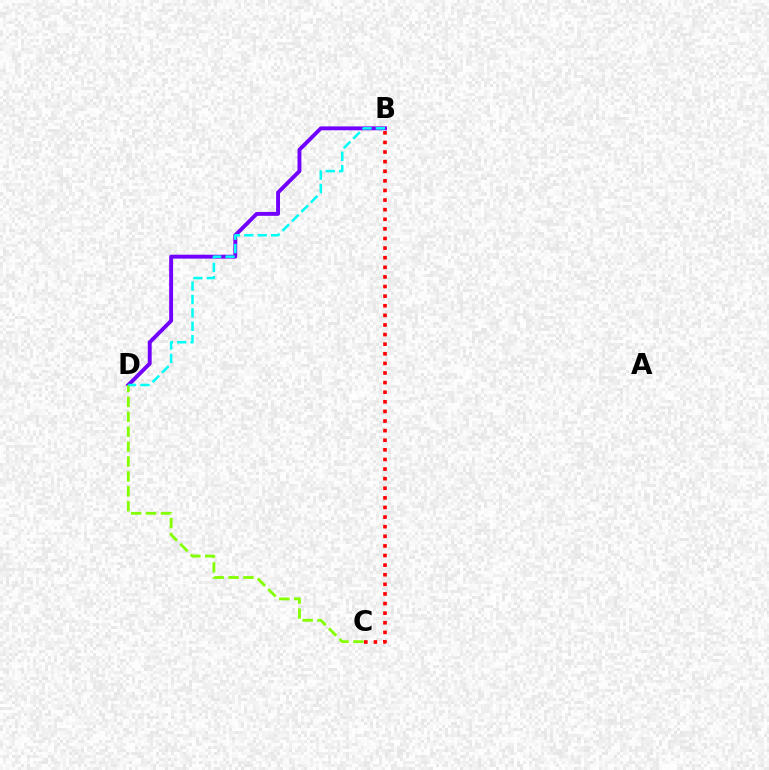{('B', 'D'): [{'color': '#7200ff', 'line_style': 'solid', 'thickness': 2.8}, {'color': '#00fff6', 'line_style': 'dashed', 'thickness': 1.82}], ('C', 'D'): [{'color': '#84ff00', 'line_style': 'dashed', 'thickness': 2.02}], ('B', 'C'): [{'color': '#ff0000', 'line_style': 'dotted', 'thickness': 2.61}]}